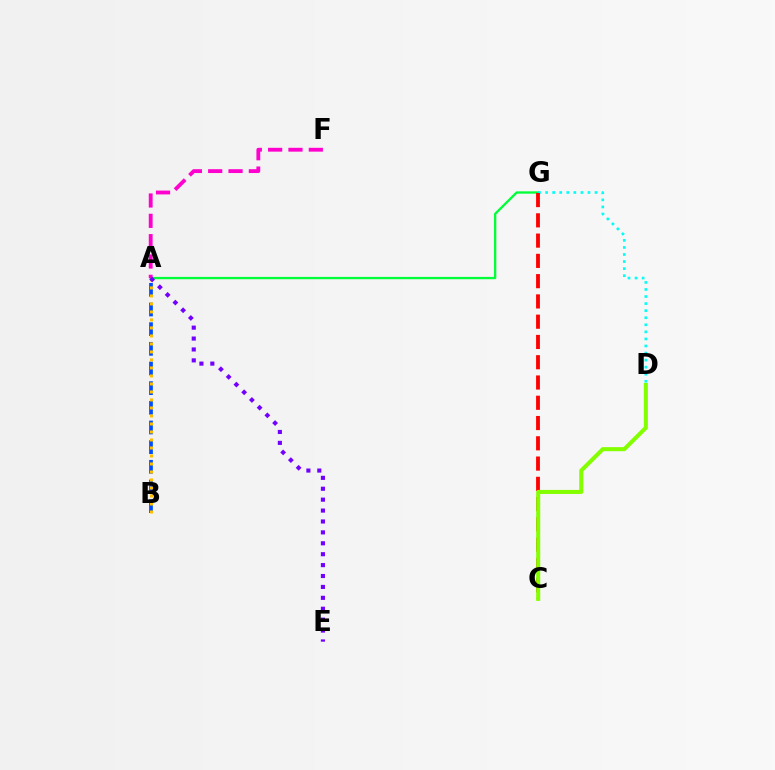{('A', 'B'): [{'color': '#004bff', 'line_style': 'dashed', 'thickness': 2.67}, {'color': '#ffbd00', 'line_style': 'dotted', 'thickness': 2.17}], ('A', 'G'): [{'color': '#00ff39', 'line_style': 'solid', 'thickness': 1.67}], ('D', 'G'): [{'color': '#00fff6', 'line_style': 'dotted', 'thickness': 1.92}], ('C', 'G'): [{'color': '#ff0000', 'line_style': 'dashed', 'thickness': 2.75}], ('A', 'F'): [{'color': '#ff00cf', 'line_style': 'dashed', 'thickness': 2.76}], ('C', 'D'): [{'color': '#84ff00', 'line_style': 'solid', 'thickness': 2.92}], ('A', 'E'): [{'color': '#7200ff', 'line_style': 'dotted', 'thickness': 2.96}]}